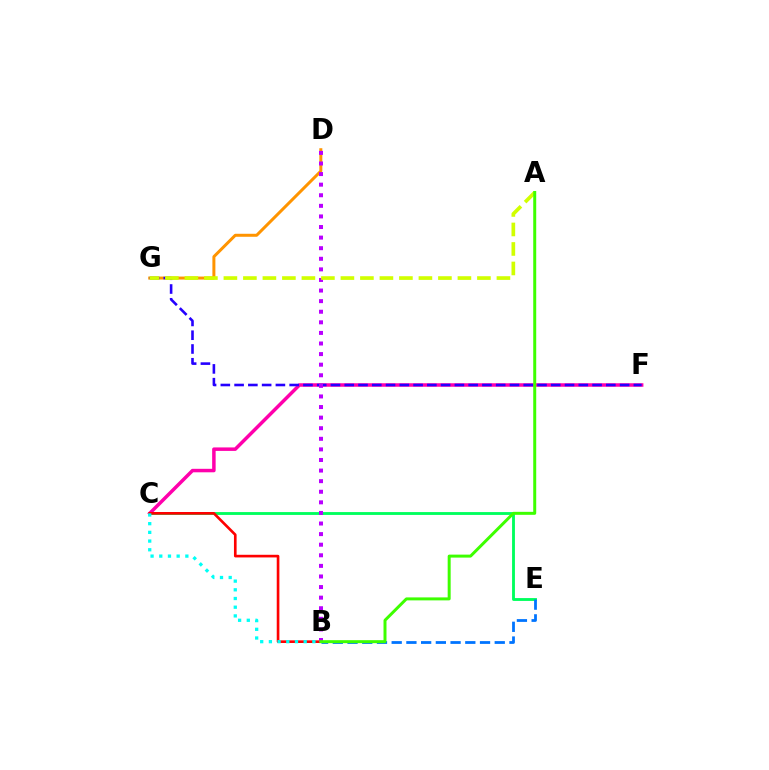{('C', 'E'): [{'color': '#00ff5c', 'line_style': 'solid', 'thickness': 2.05}], ('C', 'F'): [{'color': '#ff00ac', 'line_style': 'solid', 'thickness': 2.51}], ('D', 'G'): [{'color': '#ff9400', 'line_style': 'solid', 'thickness': 2.16}], ('B', 'C'): [{'color': '#ff0000', 'line_style': 'solid', 'thickness': 1.91}, {'color': '#00fff6', 'line_style': 'dotted', 'thickness': 2.36}], ('F', 'G'): [{'color': '#2500ff', 'line_style': 'dashed', 'thickness': 1.87}], ('B', 'D'): [{'color': '#b900ff', 'line_style': 'dotted', 'thickness': 2.88}], ('B', 'E'): [{'color': '#0074ff', 'line_style': 'dashed', 'thickness': 2.0}], ('A', 'G'): [{'color': '#d1ff00', 'line_style': 'dashed', 'thickness': 2.65}], ('A', 'B'): [{'color': '#3dff00', 'line_style': 'solid', 'thickness': 2.15}]}